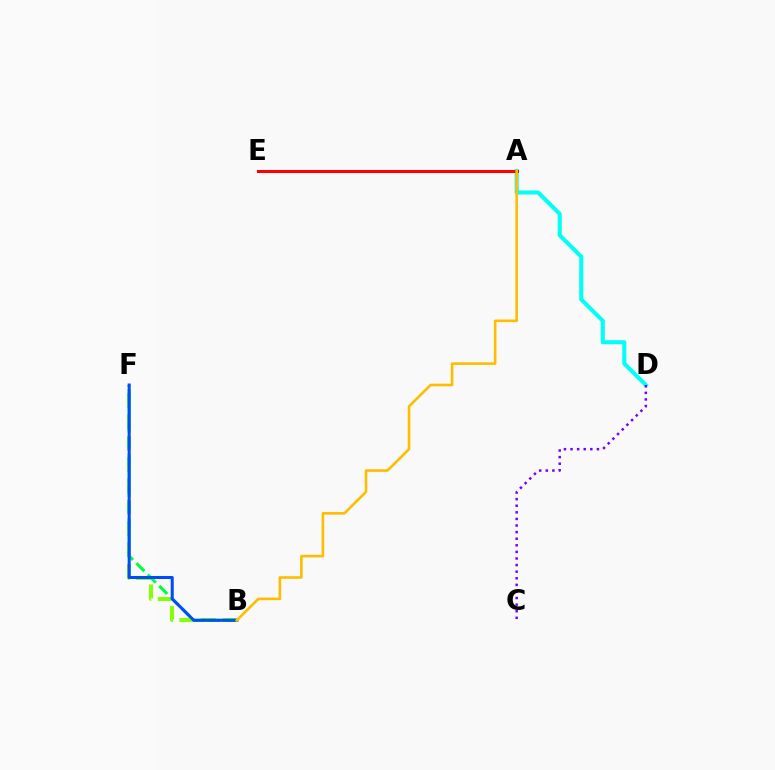{('A', 'D'): [{'color': '#00fff6', 'line_style': 'solid', 'thickness': 2.92}], ('A', 'E'): [{'color': '#ff00cf', 'line_style': 'solid', 'thickness': 2.03}, {'color': '#ff0000', 'line_style': 'solid', 'thickness': 2.18}], ('C', 'D'): [{'color': '#7200ff', 'line_style': 'dotted', 'thickness': 1.79}], ('B', 'F'): [{'color': '#84ff00', 'line_style': 'dashed', 'thickness': 2.9}, {'color': '#00ff39', 'line_style': 'dashed', 'thickness': 2.19}, {'color': '#004bff', 'line_style': 'solid', 'thickness': 2.18}], ('A', 'B'): [{'color': '#ffbd00', 'line_style': 'solid', 'thickness': 1.88}]}